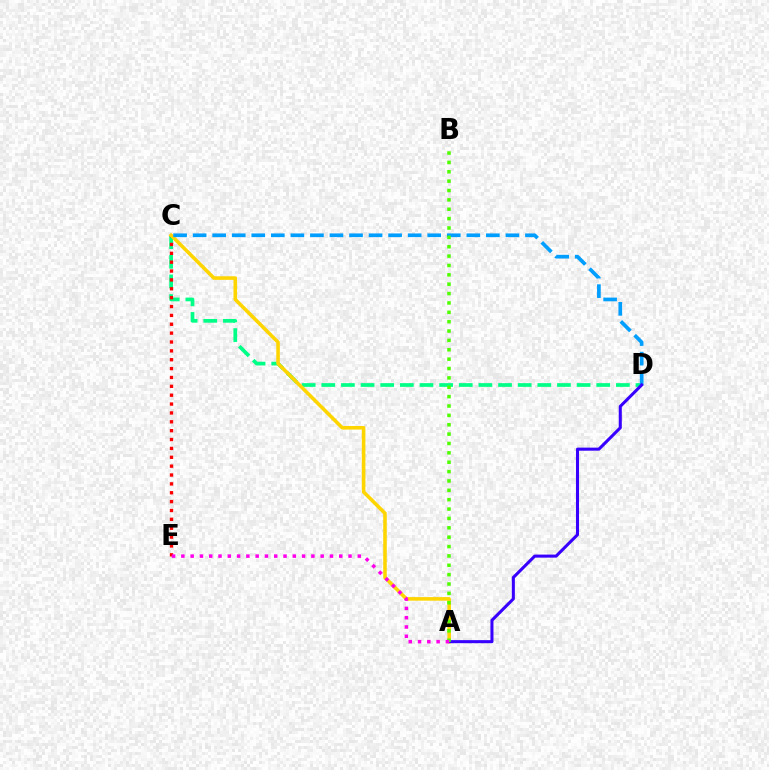{('C', 'D'): [{'color': '#00ff86', 'line_style': 'dashed', 'thickness': 2.67}, {'color': '#009eff', 'line_style': 'dashed', 'thickness': 2.66}], ('C', 'E'): [{'color': '#ff0000', 'line_style': 'dotted', 'thickness': 2.41}], ('A', 'C'): [{'color': '#ffd500', 'line_style': 'solid', 'thickness': 2.58}], ('A', 'D'): [{'color': '#3700ff', 'line_style': 'solid', 'thickness': 2.2}], ('A', 'B'): [{'color': '#4fff00', 'line_style': 'dotted', 'thickness': 2.55}], ('A', 'E'): [{'color': '#ff00ed', 'line_style': 'dotted', 'thickness': 2.52}]}